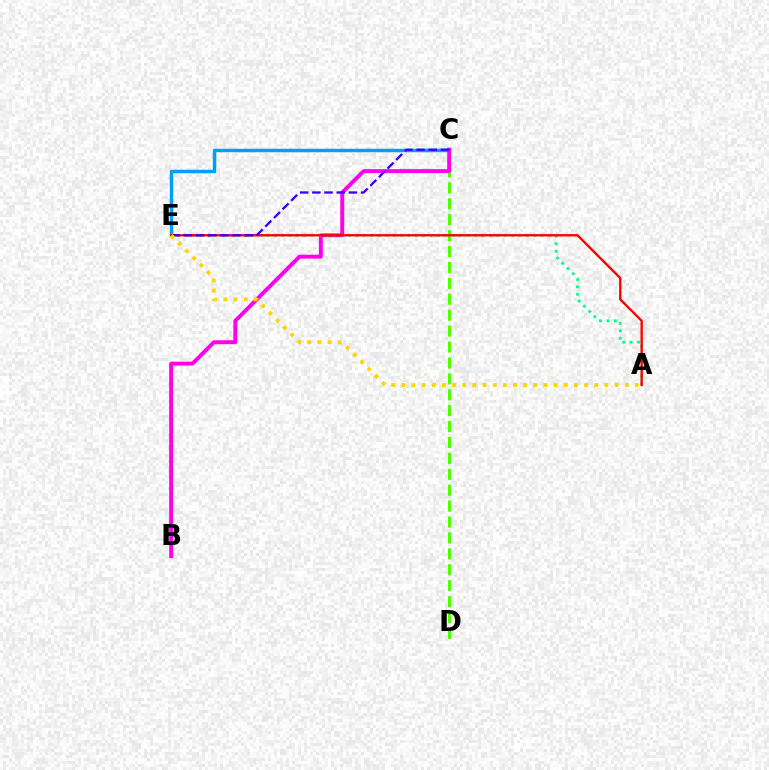{('C', 'D'): [{'color': '#4fff00', 'line_style': 'dashed', 'thickness': 2.16}], ('C', 'E'): [{'color': '#009eff', 'line_style': 'solid', 'thickness': 2.49}, {'color': '#3700ff', 'line_style': 'dashed', 'thickness': 1.66}], ('B', 'C'): [{'color': '#ff00ed', 'line_style': 'solid', 'thickness': 2.82}], ('A', 'E'): [{'color': '#00ff86', 'line_style': 'dotted', 'thickness': 2.02}, {'color': '#ff0000', 'line_style': 'solid', 'thickness': 1.69}, {'color': '#ffd500', 'line_style': 'dotted', 'thickness': 2.76}]}